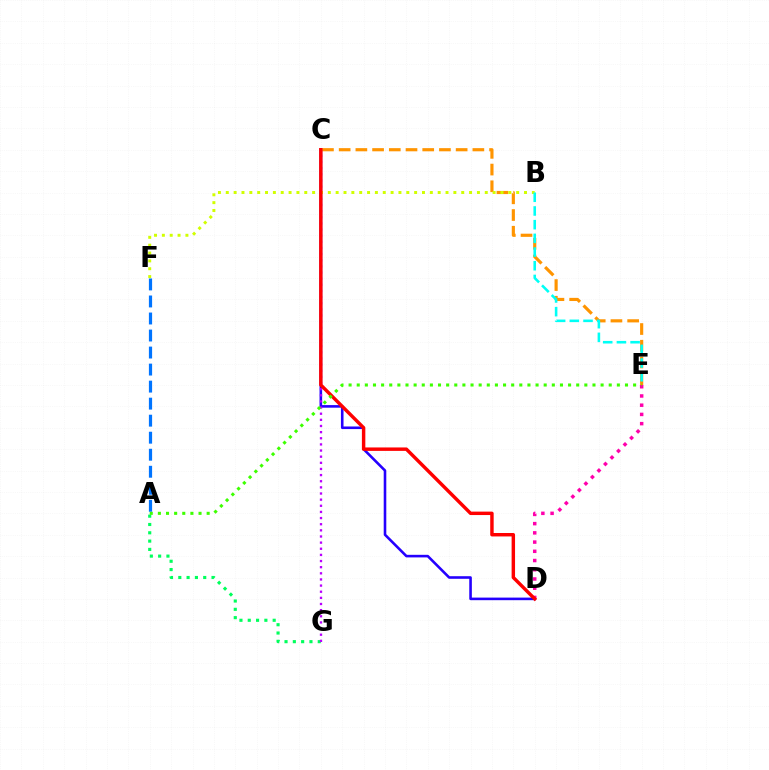{('A', 'G'): [{'color': '#00ff5c', 'line_style': 'dotted', 'thickness': 2.26}], ('C', 'D'): [{'color': '#2500ff', 'line_style': 'solid', 'thickness': 1.87}, {'color': '#ff0000', 'line_style': 'solid', 'thickness': 2.48}], ('A', 'F'): [{'color': '#0074ff', 'line_style': 'dashed', 'thickness': 2.31}], ('C', 'E'): [{'color': '#ff9400', 'line_style': 'dashed', 'thickness': 2.27}], ('C', 'G'): [{'color': '#b900ff', 'line_style': 'dotted', 'thickness': 1.67}], ('B', 'F'): [{'color': '#d1ff00', 'line_style': 'dotted', 'thickness': 2.13}], ('D', 'E'): [{'color': '#ff00ac', 'line_style': 'dotted', 'thickness': 2.51}], ('B', 'E'): [{'color': '#00fff6', 'line_style': 'dashed', 'thickness': 1.86}], ('A', 'E'): [{'color': '#3dff00', 'line_style': 'dotted', 'thickness': 2.21}]}